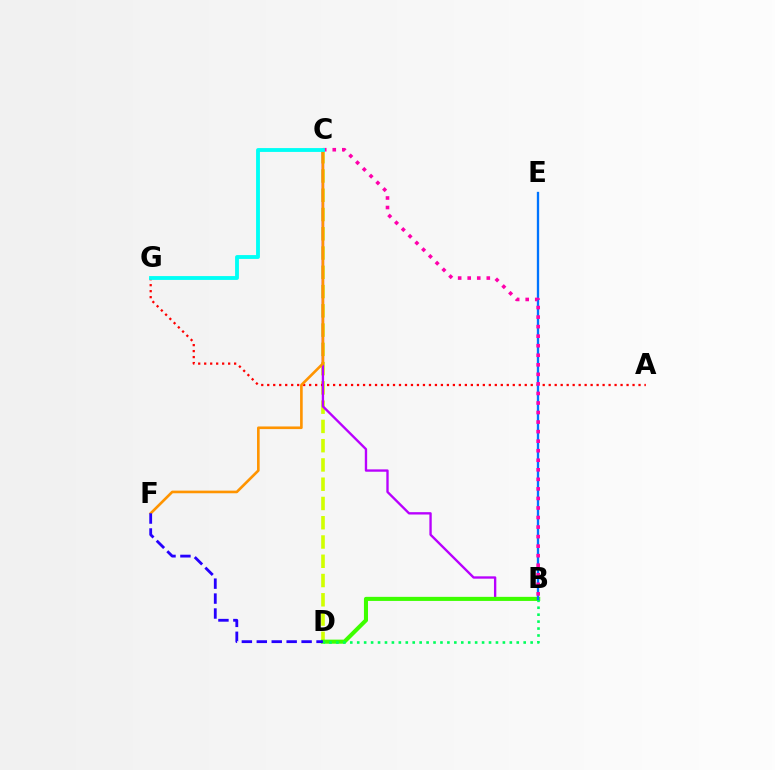{('C', 'D'): [{'color': '#d1ff00', 'line_style': 'dashed', 'thickness': 2.62}], ('A', 'G'): [{'color': '#ff0000', 'line_style': 'dotted', 'thickness': 1.63}], ('B', 'C'): [{'color': '#b900ff', 'line_style': 'solid', 'thickness': 1.69}, {'color': '#ff00ac', 'line_style': 'dotted', 'thickness': 2.59}], ('C', 'F'): [{'color': '#ff9400', 'line_style': 'solid', 'thickness': 1.9}], ('B', 'D'): [{'color': '#3dff00', 'line_style': 'solid', 'thickness': 2.93}, {'color': '#00ff5c', 'line_style': 'dotted', 'thickness': 1.88}], ('D', 'F'): [{'color': '#2500ff', 'line_style': 'dashed', 'thickness': 2.03}], ('B', 'E'): [{'color': '#0074ff', 'line_style': 'solid', 'thickness': 1.67}], ('C', 'G'): [{'color': '#00fff6', 'line_style': 'solid', 'thickness': 2.77}]}